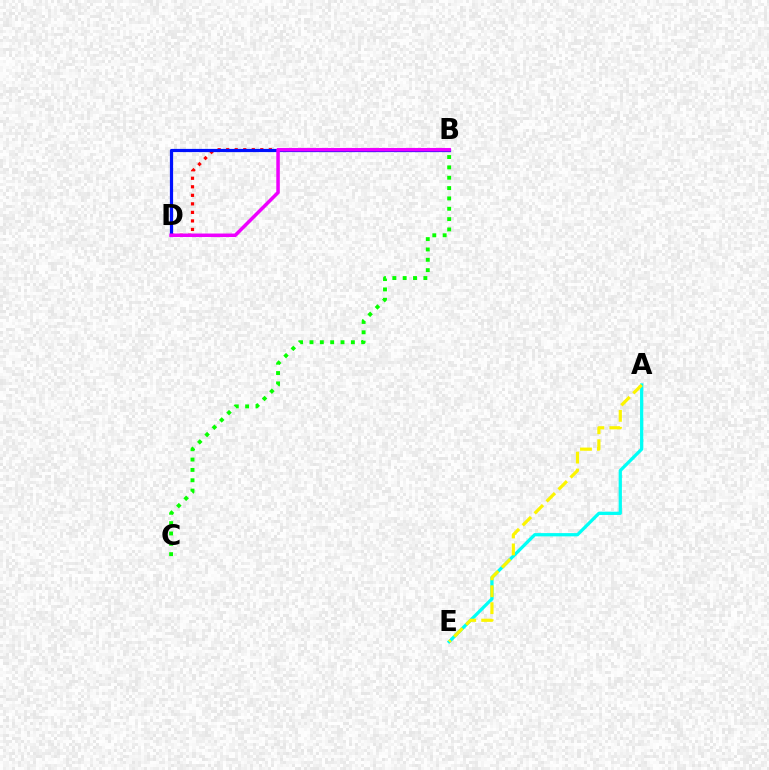{('B', 'D'): [{'color': '#ff0000', 'line_style': 'dotted', 'thickness': 2.32}, {'color': '#0010ff', 'line_style': 'solid', 'thickness': 2.31}, {'color': '#ee00ff', 'line_style': 'solid', 'thickness': 2.53}], ('A', 'E'): [{'color': '#00fff6', 'line_style': 'solid', 'thickness': 2.34}, {'color': '#fcf500', 'line_style': 'dashed', 'thickness': 2.3}], ('B', 'C'): [{'color': '#08ff00', 'line_style': 'dotted', 'thickness': 2.81}]}